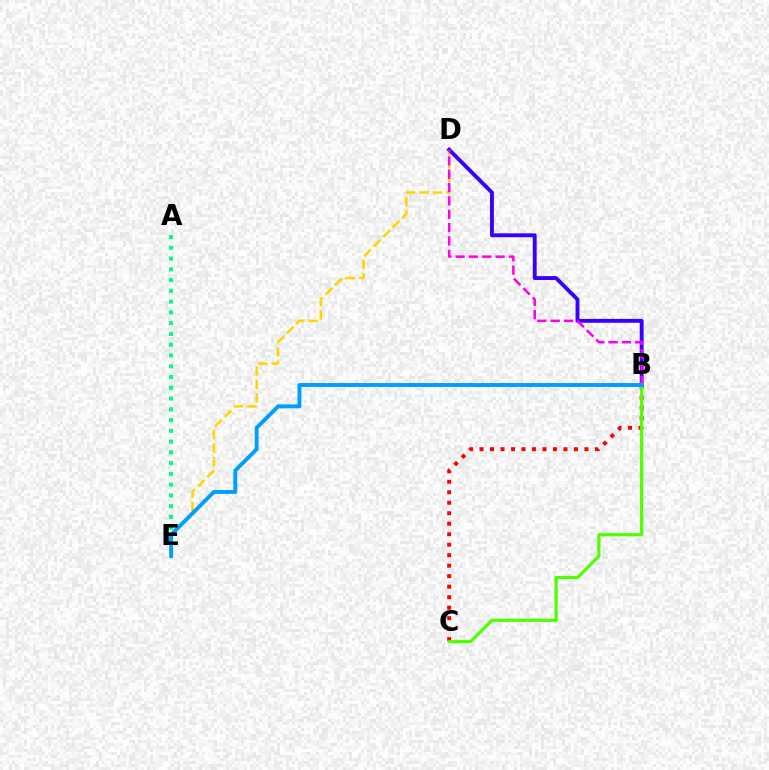{('D', 'E'): [{'color': '#ffd500', 'line_style': 'dashed', 'thickness': 1.83}], ('B', 'D'): [{'color': '#3700ff', 'line_style': 'solid', 'thickness': 2.8}, {'color': '#ff00ed', 'line_style': 'dashed', 'thickness': 1.81}], ('A', 'E'): [{'color': '#00ff86', 'line_style': 'dotted', 'thickness': 2.93}], ('B', 'C'): [{'color': '#ff0000', 'line_style': 'dotted', 'thickness': 2.85}, {'color': '#4fff00', 'line_style': 'solid', 'thickness': 2.3}], ('B', 'E'): [{'color': '#009eff', 'line_style': 'solid', 'thickness': 2.82}]}